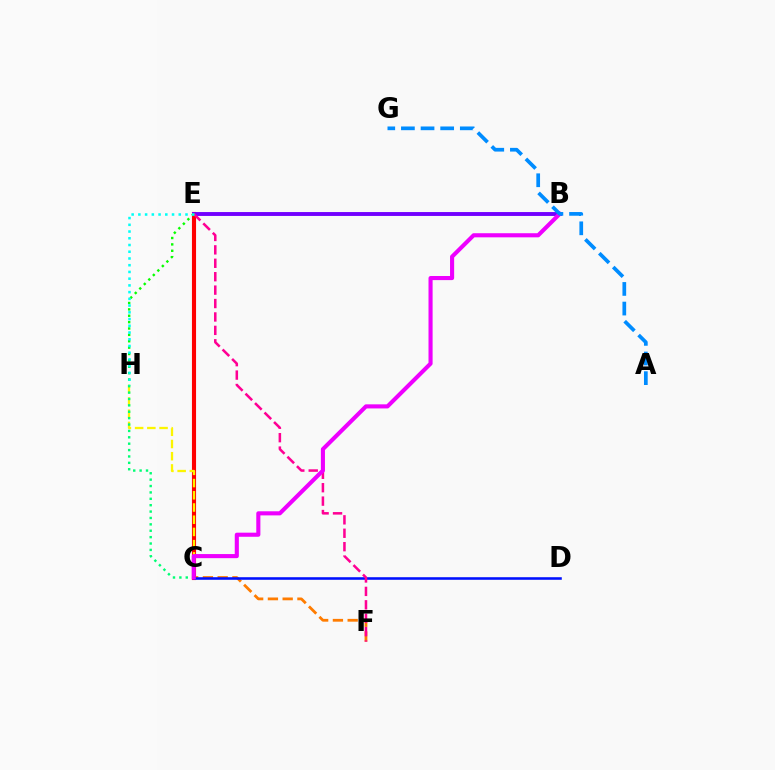{('C', 'F'): [{'color': '#ff7c00', 'line_style': 'dashed', 'thickness': 2.01}], ('C', 'E'): [{'color': '#84ff00', 'line_style': 'dotted', 'thickness': 1.52}, {'color': '#ff0000', 'line_style': 'solid', 'thickness': 2.96}], ('B', 'E'): [{'color': '#7200ff', 'line_style': 'solid', 'thickness': 2.8}], ('C', 'H'): [{'color': '#fcf500', 'line_style': 'dashed', 'thickness': 1.66}, {'color': '#00ff74', 'line_style': 'dotted', 'thickness': 1.74}], ('C', 'D'): [{'color': '#0010ff', 'line_style': 'solid', 'thickness': 1.85}], ('E', 'F'): [{'color': '#ff0094', 'line_style': 'dashed', 'thickness': 1.82}], ('B', 'C'): [{'color': '#ee00ff', 'line_style': 'solid', 'thickness': 2.95}], ('E', 'H'): [{'color': '#08ff00', 'line_style': 'dotted', 'thickness': 1.73}, {'color': '#00fff6', 'line_style': 'dotted', 'thickness': 1.83}], ('A', 'G'): [{'color': '#008cff', 'line_style': 'dashed', 'thickness': 2.67}]}